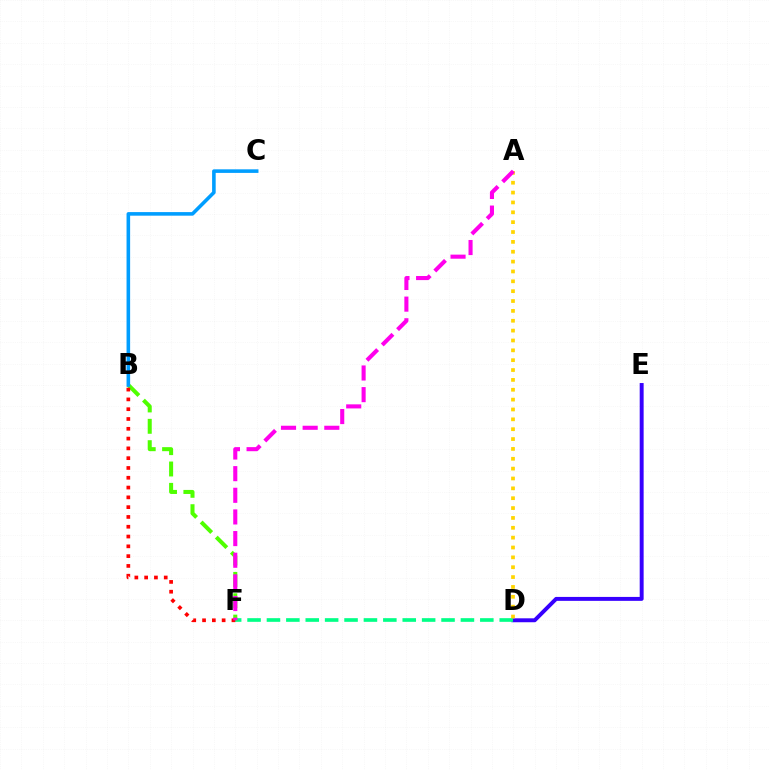{('D', 'E'): [{'color': '#3700ff', 'line_style': 'solid', 'thickness': 2.83}], ('D', 'F'): [{'color': '#00ff86', 'line_style': 'dashed', 'thickness': 2.64}], ('B', 'F'): [{'color': '#4fff00', 'line_style': 'dashed', 'thickness': 2.9}, {'color': '#ff0000', 'line_style': 'dotted', 'thickness': 2.66}], ('B', 'C'): [{'color': '#009eff', 'line_style': 'solid', 'thickness': 2.58}], ('A', 'D'): [{'color': '#ffd500', 'line_style': 'dotted', 'thickness': 2.68}], ('A', 'F'): [{'color': '#ff00ed', 'line_style': 'dashed', 'thickness': 2.94}]}